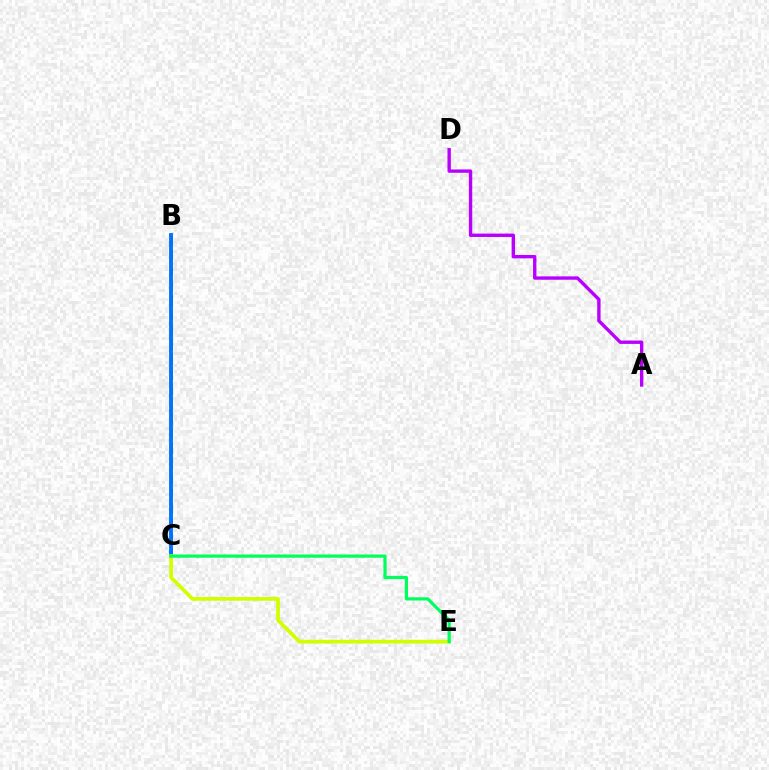{('B', 'C'): [{'color': '#ff0000', 'line_style': 'dashed', 'thickness': 2.02}, {'color': '#0074ff', 'line_style': 'solid', 'thickness': 2.78}], ('C', 'E'): [{'color': '#d1ff00', 'line_style': 'solid', 'thickness': 2.68}, {'color': '#00ff5c', 'line_style': 'solid', 'thickness': 2.32}], ('A', 'D'): [{'color': '#b900ff', 'line_style': 'solid', 'thickness': 2.43}]}